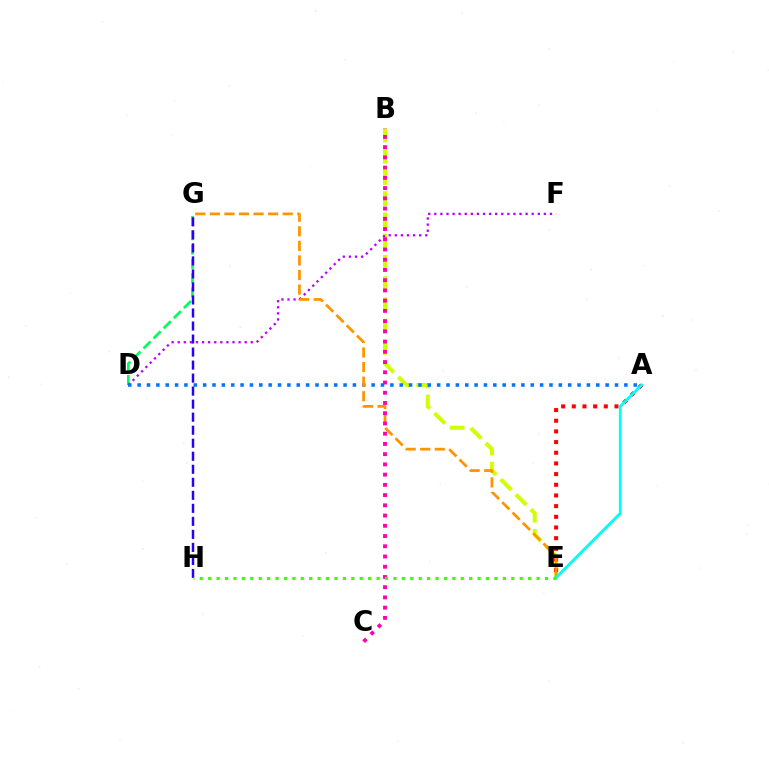{('B', 'E'): [{'color': '#d1ff00', 'line_style': 'dashed', 'thickness': 2.89}], ('D', 'G'): [{'color': '#00ff5c', 'line_style': 'dashed', 'thickness': 1.94}], ('A', 'E'): [{'color': '#ff0000', 'line_style': 'dotted', 'thickness': 2.9}, {'color': '#00fff6', 'line_style': 'solid', 'thickness': 2.06}], ('D', 'F'): [{'color': '#b900ff', 'line_style': 'dotted', 'thickness': 1.65}], ('A', 'D'): [{'color': '#0074ff', 'line_style': 'dotted', 'thickness': 2.54}], ('E', 'G'): [{'color': '#ff9400', 'line_style': 'dashed', 'thickness': 1.98}], ('B', 'C'): [{'color': '#ff00ac', 'line_style': 'dotted', 'thickness': 2.78}], ('G', 'H'): [{'color': '#2500ff', 'line_style': 'dashed', 'thickness': 1.77}], ('E', 'H'): [{'color': '#3dff00', 'line_style': 'dotted', 'thickness': 2.29}]}